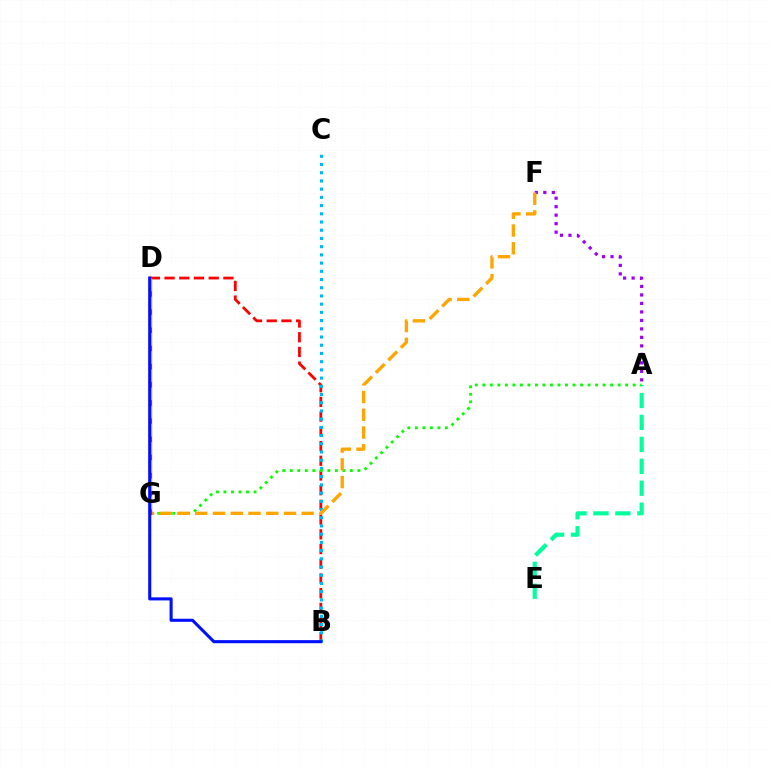{('A', 'F'): [{'color': '#9b00ff', 'line_style': 'dotted', 'thickness': 2.31}], ('A', 'E'): [{'color': '#00ff9d', 'line_style': 'dashed', 'thickness': 2.98}], ('B', 'D'): [{'color': '#ff0000', 'line_style': 'dashed', 'thickness': 2.0}, {'color': '#0010ff', 'line_style': 'solid', 'thickness': 2.22}], ('B', 'C'): [{'color': '#00b5ff', 'line_style': 'dotted', 'thickness': 2.23}], ('A', 'G'): [{'color': '#08ff00', 'line_style': 'dotted', 'thickness': 2.04}], ('F', 'G'): [{'color': '#ffa500', 'line_style': 'dashed', 'thickness': 2.41}], ('D', 'G'): [{'color': '#ff00bd', 'line_style': 'solid', 'thickness': 2.33}, {'color': '#b3ff00', 'line_style': 'dashed', 'thickness': 2.47}]}